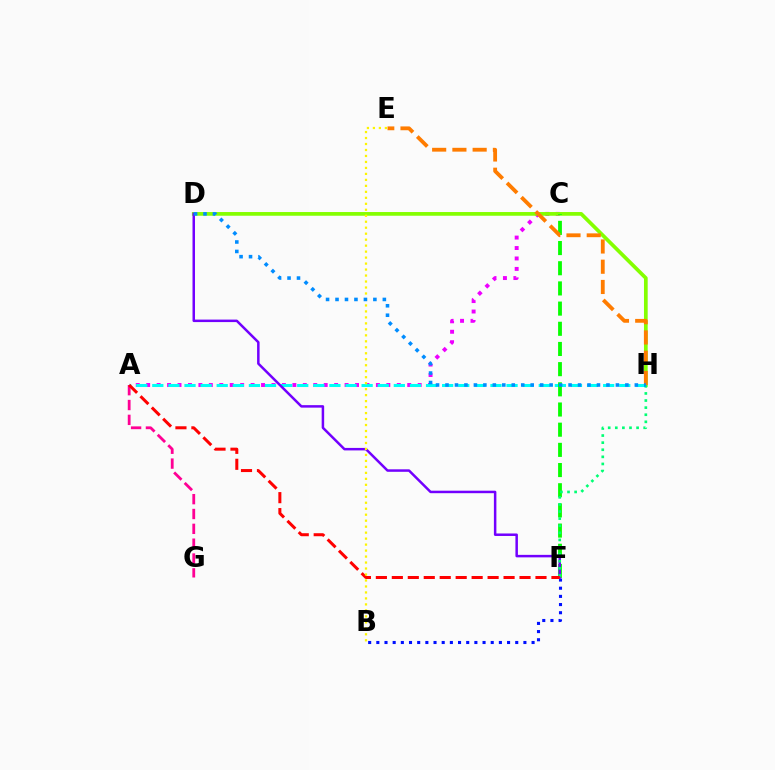{('A', 'C'): [{'color': '#ee00ff', 'line_style': 'dotted', 'thickness': 2.84}], ('D', 'H'): [{'color': '#84ff00', 'line_style': 'solid', 'thickness': 2.67}, {'color': '#008cff', 'line_style': 'dotted', 'thickness': 2.57}], ('A', 'G'): [{'color': '#ff0094', 'line_style': 'dashed', 'thickness': 2.02}], ('A', 'H'): [{'color': '#00fff6', 'line_style': 'dashed', 'thickness': 2.19}], ('C', 'F'): [{'color': '#08ff00', 'line_style': 'dashed', 'thickness': 2.74}], ('B', 'F'): [{'color': '#0010ff', 'line_style': 'dotted', 'thickness': 2.22}], ('D', 'F'): [{'color': '#7200ff', 'line_style': 'solid', 'thickness': 1.8}], ('F', 'H'): [{'color': '#00ff74', 'line_style': 'dotted', 'thickness': 1.93}], ('A', 'F'): [{'color': '#ff0000', 'line_style': 'dashed', 'thickness': 2.17}], ('E', 'H'): [{'color': '#ff7c00', 'line_style': 'dashed', 'thickness': 2.75}], ('B', 'E'): [{'color': '#fcf500', 'line_style': 'dotted', 'thickness': 1.62}]}